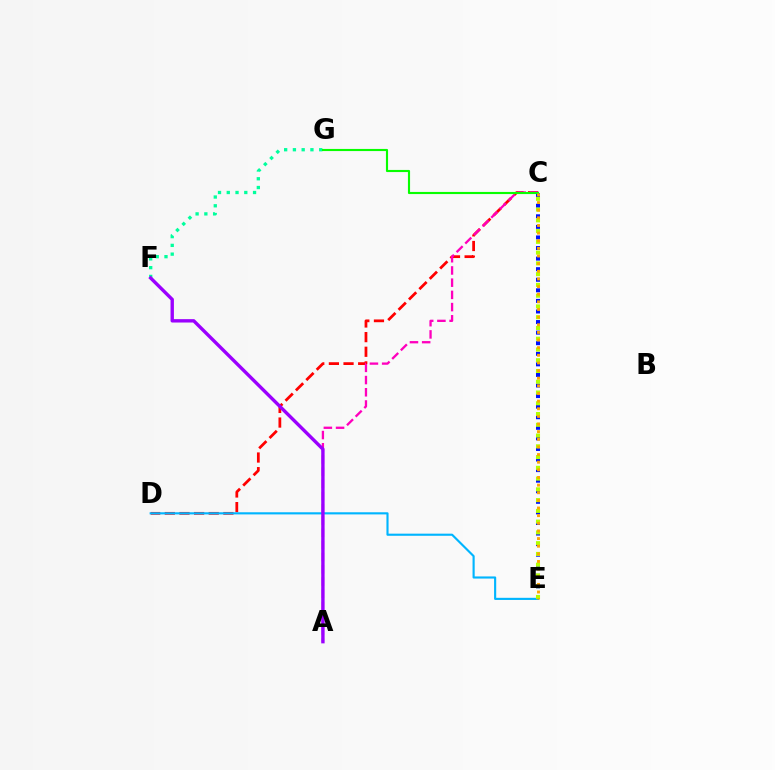{('C', 'E'): [{'color': '#0010ff', 'line_style': 'dotted', 'thickness': 2.87}, {'color': '#b3ff00', 'line_style': 'dotted', 'thickness': 2.92}, {'color': '#ffa500', 'line_style': 'dotted', 'thickness': 2.07}], ('C', 'D'): [{'color': '#ff0000', 'line_style': 'dashed', 'thickness': 1.99}], ('A', 'C'): [{'color': '#ff00bd', 'line_style': 'dashed', 'thickness': 1.66}], ('D', 'E'): [{'color': '#00b5ff', 'line_style': 'solid', 'thickness': 1.54}], ('F', 'G'): [{'color': '#00ff9d', 'line_style': 'dotted', 'thickness': 2.38}], ('A', 'F'): [{'color': '#9b00ff', 'line_style': 'solid', 'thickness': 2.43}], ('C', 'G'): [{'color': '#08ff00', 'line_style': 'solid', 'thickness': 1.54}]}